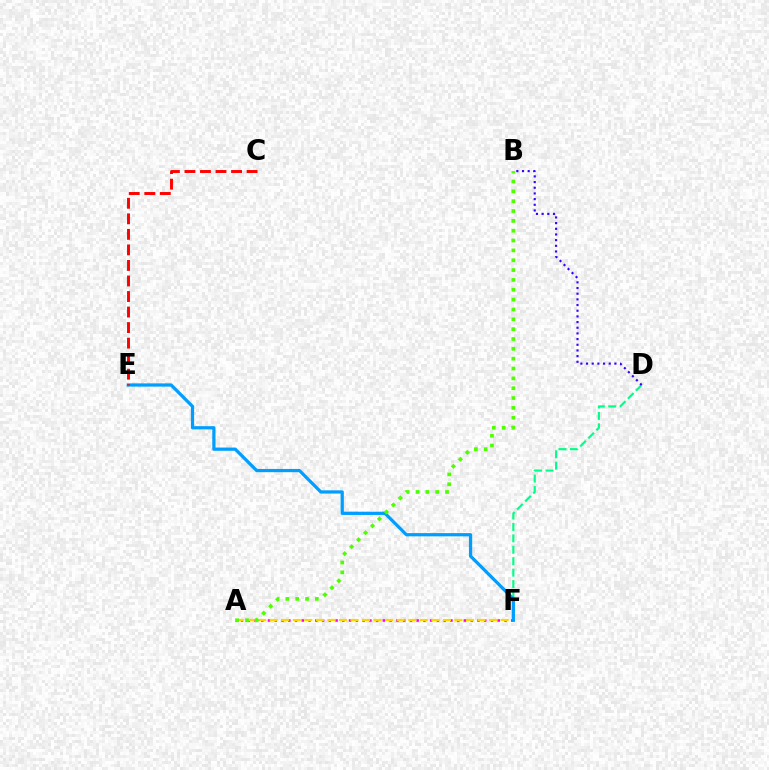{('A', 'F'): [{'color': '#ff00ed', 'line_style': 'dotted', 'thickness': 1.84}, {'color': '#ffd500', 'line_style': 'dashed', 'thickness': 1.57}], ('D', 'F'): [{'color': '#00ff86', 'line_style': 'dashed', 'thickness': 1.55}], ('E', 'F'): [{'color': '#009eff', 'line_style': 'solid', 'thickness': 2.33}], ('C', 'E'): [{'color': '#ff0000', 'line_style': 'dashed', 'thickness': 2.11}], ('A', 'B'): [{'color': '#4fff00', 'line_style': 'dotted', 'thickness': 2.67}], ('B', 'D'): [{'color': '#3700ff', 'line_style': 'dotted', 'thickness': 1.54}]}